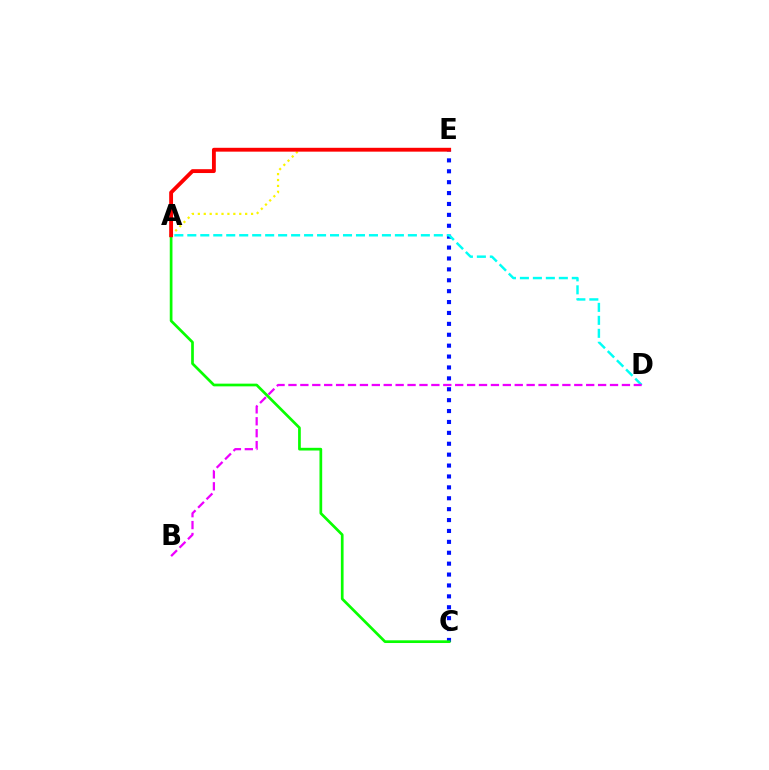{('C', 'E'): [{'color': '#0010ff', 'line_style': 'dotted', 'thickness': 2.96}], ('A', 'E'): [{'color': '#fcf500', 'line_style': 'dotted', 'thickness': 1.61}, {'color': '#ff0000', 'line_style': 'solid', 'thickness': 2.77}], ('A', 'D'): [{'color': '#00fff6', 'line_style': 'dashed', 'thickness': 1.76}], ('A', 'C'): [{'color': '#08ff00', 'line_style': 'solid', 'thickness': 1.95}], ('B', 'D'): [{'color': '#ee00ff', 'line_style': 'dashed', 'thickness': 1.62}]}